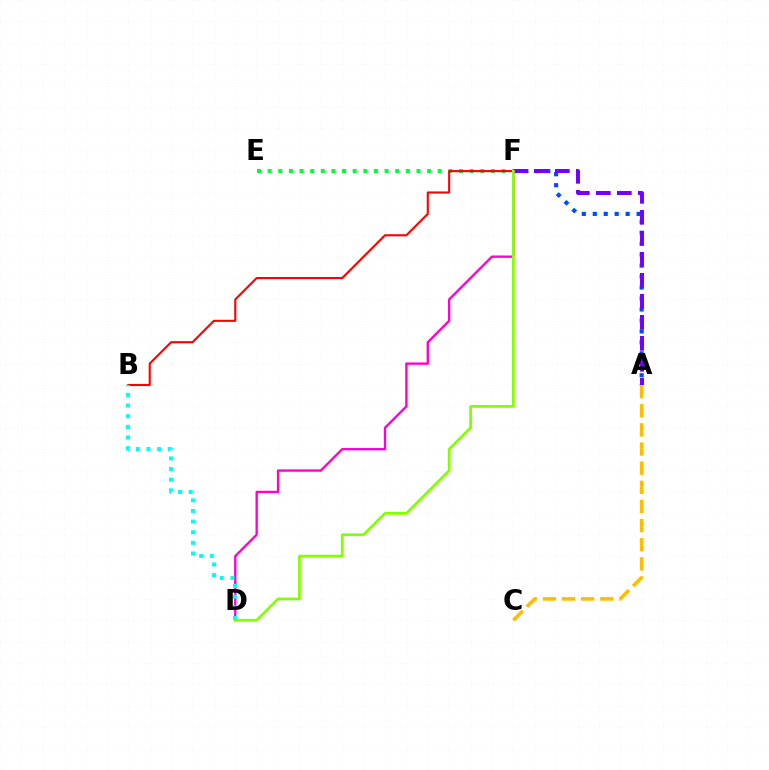{('E', 'F'): [{'color': '#00ff39', 'line_style': 'dotted', 'thickness': 2.89}], ('D', 'F'): [{'color': '#ff00cf', 'line_style': 'solid', 'thickness': 1.69}, {'color': '#84ff00', 'line_style': 'solid', 'thickness': 1.98}], ('A', 'C'): [{'color': '#ffbd00', 'line_style': 'dashed', 'thickness': 2.6}], ('B', 'F'): [{'color': '#ff0000', 'line_style': 'solid', 'thickness': 1.52}], ('A', 'F'): [{'color': '#004bff', 'line_style': 'dotted', 'thickness': 2.98}, {'color': '#7200ff', 'line_style': 'dashed', 'thickness': 2.85}], ('B', 'D'): [{'color': '#00fff6', 'line_style': 'dotted', 'thickness': 2.89}]}